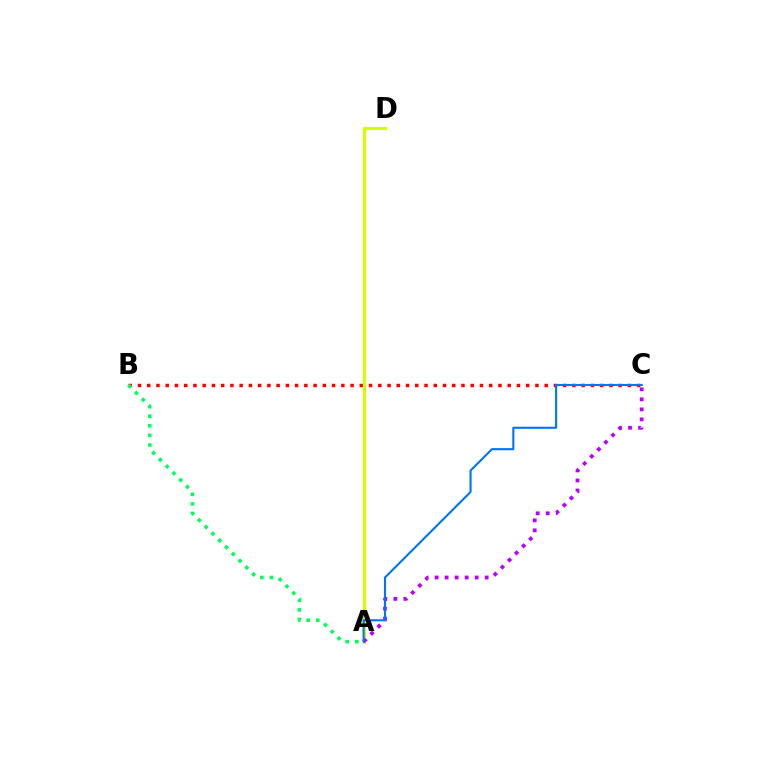{('B', 'C'): [{'color': '#ff0000', 'line_style': 'dotted', 'thickness': 2.51}], ('A', 'D'): [{'color': '#d1ff00', 'line_style': 'solid', 'thickness': 2.28}], ('A', 'B'): [{'color': '#00ff5c', 'line_style': 'dotted', 'thickness': 2.6}], ('A', 'C'): [{'color': '#b900ff', 'line_style': 'dotted', 'thickness': 2.72}, {'color': '#0074ff', 'line_style': 'solid', 'thickness': 1.52}]}